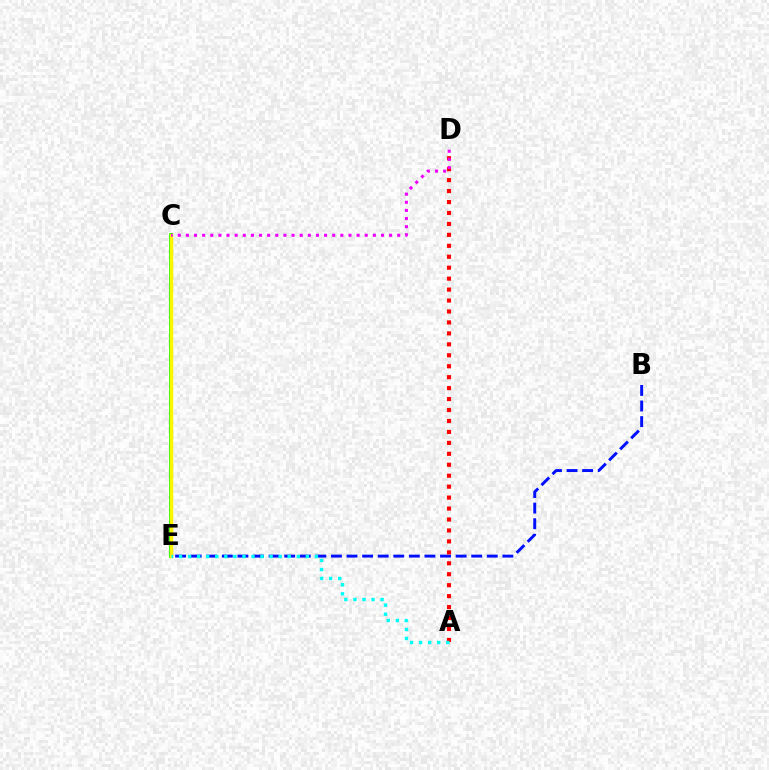{('B', 'E'): [{'color': '#0010ff', 'line_style': 'dashed', 'thickness': 2.12}], ('C', 'E'): [{'color': '#08ff00', 'line_style': 'solid', 'thickness': 2.82}, {'color': '#fcf500', 'line_style': 'solid', 'thickness': 2.52}], ('A', 'D'): [{'color': '#ff0000', 'line_style': 'dotted', 'thickness': 2.97}], ('A', 'E'): [{'color': '#00fff6', 'line_style': 'dotted', 'thickness': 2.46}], ('C', 'D'): [{'color': '#ee00ff', 'line_style': 'dotted', 'thickness': 2.21}]}